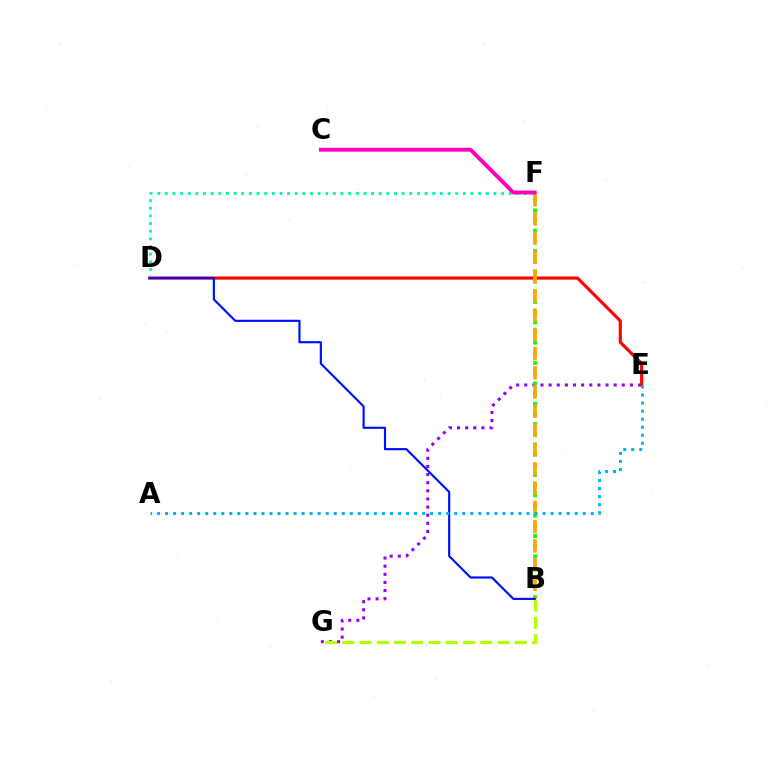{('E', 'G'): [{'color': '#9b00ff', 'line_style': 'dotted', 'thickness': 2.21}], ('D', 'E'): [{'color': '#ff0000', 'line_style': 'solid', 'thickness': 2.27}], ('B', 'F'): [{'color': '#08ff00', 'line_style': 'dotted', 'thickness': 2.76}, {'color': '#ffa500', 'line_style': 'dashed', 'thickness': 2.61}], ('D', 'F'): [{'color': '#00ff9d', 'line_style': 'dotted', 'thickness': 2.08}], ('B', 'G'): [{'color': '#b3ff00', 'line_style': 'dashed', 'thickness': 2.34}], ('B', 'D'): [{'color': '#0010ff', 'line_style': 'solid', 'thickness': 1.56}], ('A', 'E'): [{'color': '#00b5ff', 'line_style': 'dotted', 'thickness': 2.18}], ('C', 'F'): [{'color': '#ff00bd', 'line_style': 'solid', 'thickness': 2.79}]}